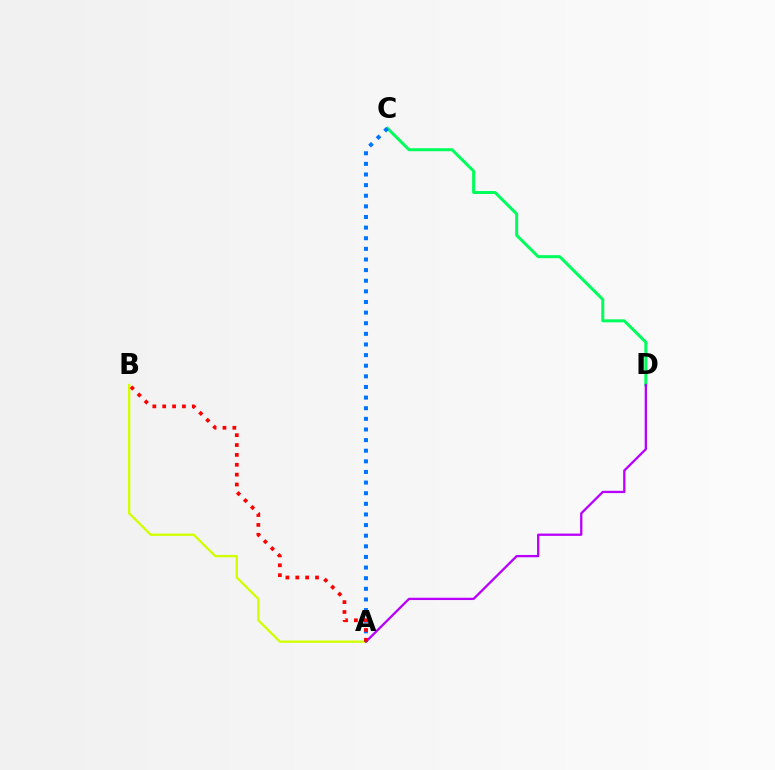{('A', 'B'): [{'color': '#d1ff00', 'line_style': 'solid', 'thickness': 1.67}, {'color': '#ff0000', 'line_style': 'dotted', 'thickness': 2.68}], ('C', 'D'): [{'color': '#00ff5c', 'line_style': 'solid', 'thickness': 2.16}], ('A', 'D'): [{'color': '#b900ff', 'line_style': 'solid', 'thickness': 1.65}], ('A', 'C'): [{'color': '#0074ff', 'line_style': 'dotted', 'thickness': 2.89}]}